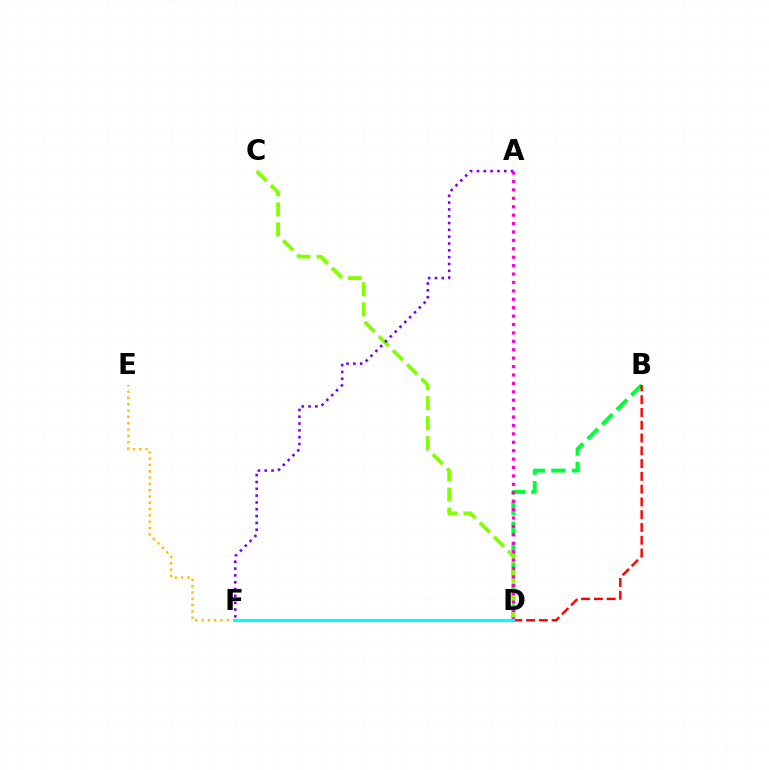{('D', 'F'): [{'color': '#004bff', 'line_style': 'solid', 'thickness': 2.07}, {'color': '#00fff6', 'line_style': 'solid', 'thickness': 2.25}], ('B', 'D'): [{'color': '#00ff39', 'line_style': 'dashed', 'thickness': 2.81}, {'color': '#ff0000', 'line_style': 'dashed', 'thickness': 1.74}], ('E', 'F'): [{'color': '#ffbd00', 'line_style': 'dotted', 'thickness': 1.71}], ('C', 'D'): [{'color': '#84ff00', 'line_style': 'dashed', 'thickness': 2.73}], ('A', 'F'): [{'color': '#7200ff', 'line_style': 'dotted', 'thickness': 1.85}], ('A', 'D'): [{'color': '#ff00cf', 'line_style': 'dotted', 'thickness': 2.29}]}